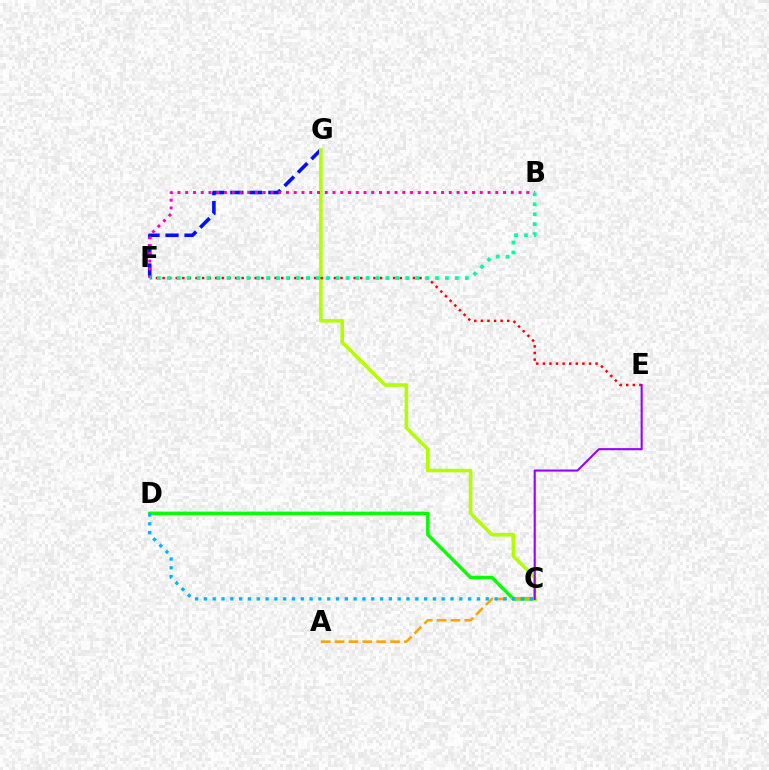{('F', 'G'): [{'color': '#0010ff', 'line_style': 'dashed', 'thickness': 2.58}], ('C', 'D'): [{'color': '#08ff00', 'line_style': 'solid', 'thickness': 2.45}, {'color': '#00b5ff', 'line_style': 'dotted', 'thickness': 2.39}], ('C', 'G'): [{'color': '#b3ff00', 'line_style': 'solid', 'thickness': 2.57}], ('E', 'F'): [{'color': '#ff0000', 'line_style': 'dotted', 'thickness': 1.79}], ('A', 'C'): [{'color': '#ffa500', 'line_style': 'dashed', 'thickness': 1.88}], ('C', 'E'): [{'color': '#9b00ff', 'line_style': 'solid', 'thickness': 1.52}], ('B', 'F'): [{'color': '#ff00bd', 'line_style': 'dotted', 'thickness': 2.11}, {'color': '#00ff9d', 'line_style': 'dotted', 'thickness': 2.7}]}